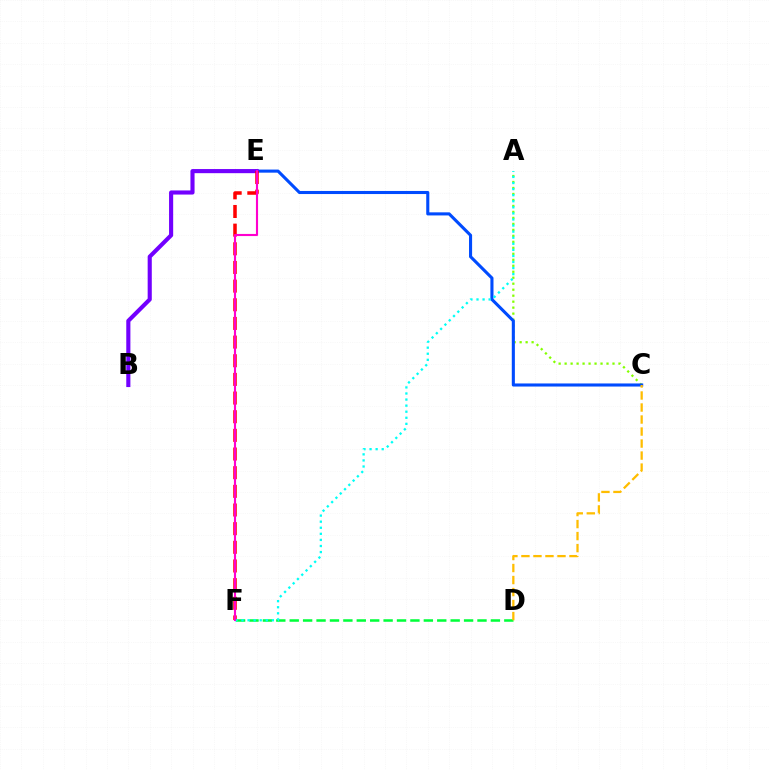{('D', 'F'): [{'color': '#00ff39', 'line_style': 'dashed', 'thickness': 1.82}], ('A', 'C'): [{'color': '#84ff00', 'line_style': 'dotted', 'thickness': 1.63}], ('C', 'E'): [{'color': '#004bff', 'line_style': 'solid', 'thickness': 2.22}], ('B', 'E'): [{'color': '#7200ff', 'line_style': 'solid', 'thickness': 2.97}], ('E', 'F'): [{'color': '#ff0000', 'line_style': 'dashed', 'thickness': 2.53}, {'color': '#ff00cf', 'line_style': 'solid', 'thickness': 1.53}], ('A', 'F'): [{'color': '#00fff6', 'line_style': 'dotted', 'thickness': 1.65}], ('C', 'D'): [{'color': '#ffbd00', 'line_style': 'dashed', 'thickness': 1.63}]}